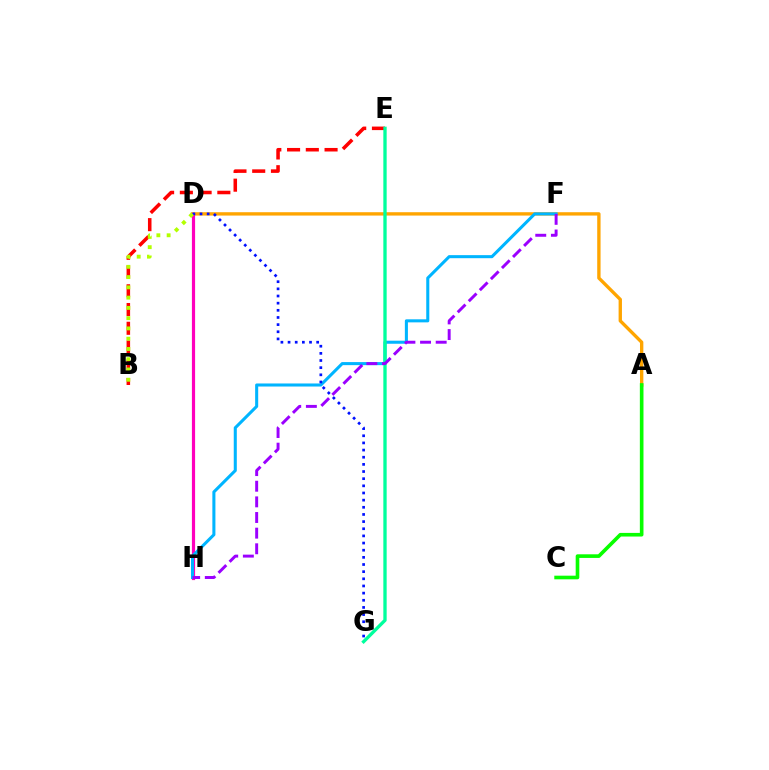{('B', 'E'): [{'color': '#ff0000', 'line_style': 'dashed', 'thickness': 2.55}], ('A', 'D'): [{'color': '#ffa500', 'line_style': 'solid', 'thickness': 2.41}], ('D', 'H'): [{'color': '#ff00bd', 'line_style': 'solid', 'thickness': 2.3}], ('F', 'H'): [{'color': '#00b5ff', 'line_style': 'solid', 'thickness': 2.2}, {'color': '#9b00ff', 'line_style': 'dashed', 'thickness': 2.12}], ('E', 'G'): [{'color': '#00ff9d', 'line_style': 'solid', 'thickness': 2.39}], ('D', 'G'): [{'color': '#0010ff', 'line_style': 'dotted', 'thickness': 1.94}], ('A', 'C'): [{'color': '#08ff00', 'line_style': 'solid', 'thickness': 2.61}], ('B', 'D'): [{'color': '#b3ff00', 'line_style': 'dotted', 'thickness': 2.79}]}